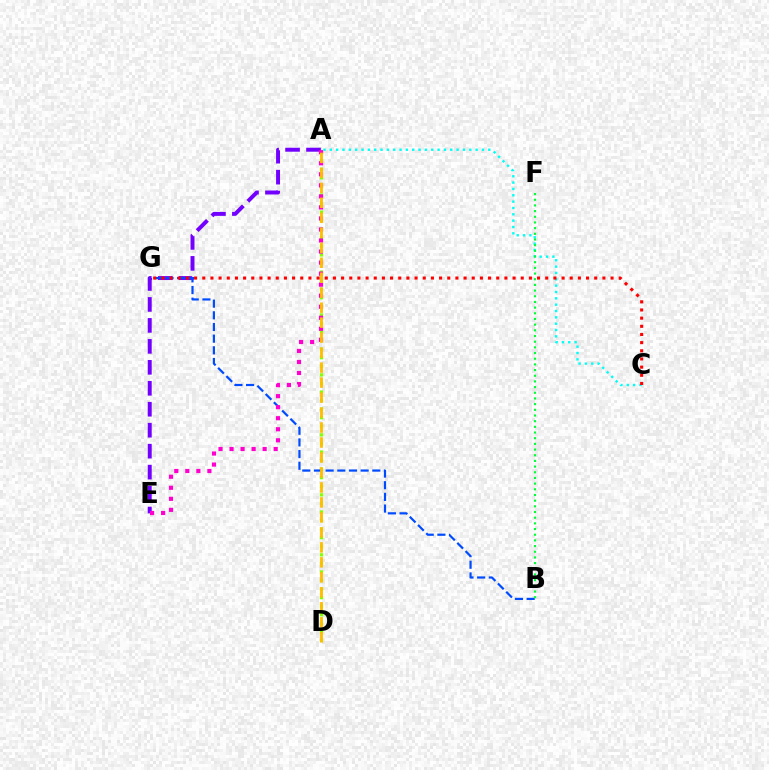{('A', 'D'): [{'color': '#84ff00', 'line_style': 'dotted', 'thickness': 2.33}, {'color': '#ffbd00', 'line_style': 'dashed', 'thickness': 2.04}], ('A', 'E'): [{'color': '#7200ff', 'line_style': 'dashed', 'thickness': 2.85}, {'color': '#ff00cf', 'line_style': 'dotted', 'thickness': 3.0}], ('A', 'C'): [{'color': '#00fff6', 'line_style': 'dotted', 'thickness': 1.72}], ('B', 'G'): [{'color': '#004bff', 'line_style': 'dashed', 'thickness': 1.59}], ('B', 'F'): [{'color': '#00ff39', 'line_style': 'dotted', 'thickness': 1.54}], ('C', 'G'): [{'color': '#ff0000', 'line_style': 'dotted', 'thickness': 2.22}]}